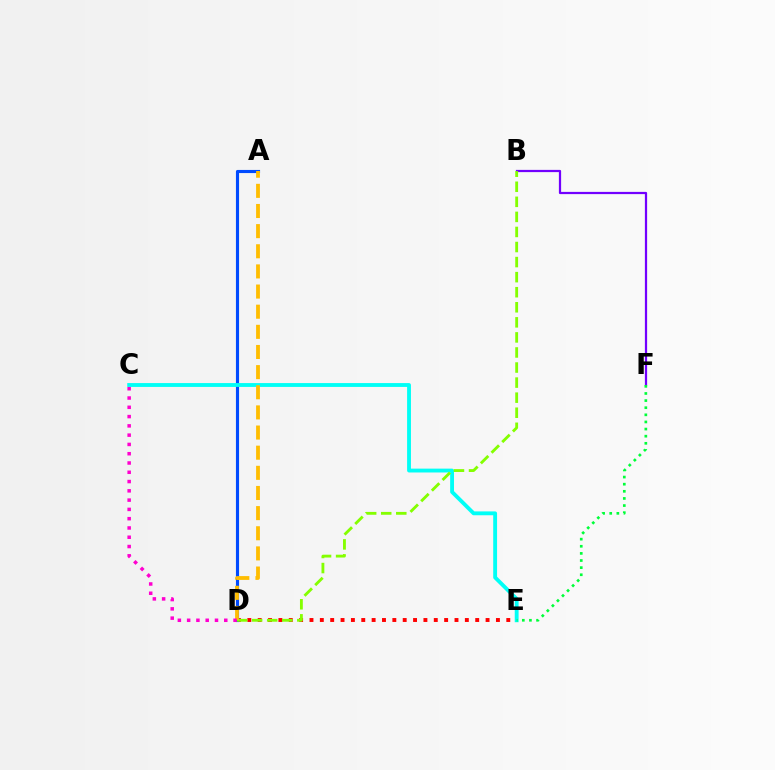{('B', 'F'): [{'color': '#7200ff', 'line_style': 'solid', 'thickness': 1.61}], ('D', 'E'): [{'color': '#ff0000', 'line_style': 'dotted', 'thickness': 2.81}], ('A', 'D'): [{'color': '#004bff', 'line_style': 'solid', 'thickness': 2.25}, {'color': '#ffbd00', 'line_style': 'dashed', 'thickness': 2.74}], ('C', 'E'): [{'color': '#00fff6', 'line_style': 'solid', 'thickness': 2.77}], ('B', 'D'): [{'color': '#84ff00', 'line_style': 'dashed', 'thickness': 2.05}], ('E', 'F'): [{'color': '#00ff39', 'line_style': 'dotted', 'thickness': 1.93}], ('C', 'D'): [{'color': '#ff00cf', 'line_style': 'dotted', 'thickness': 2.52}]}